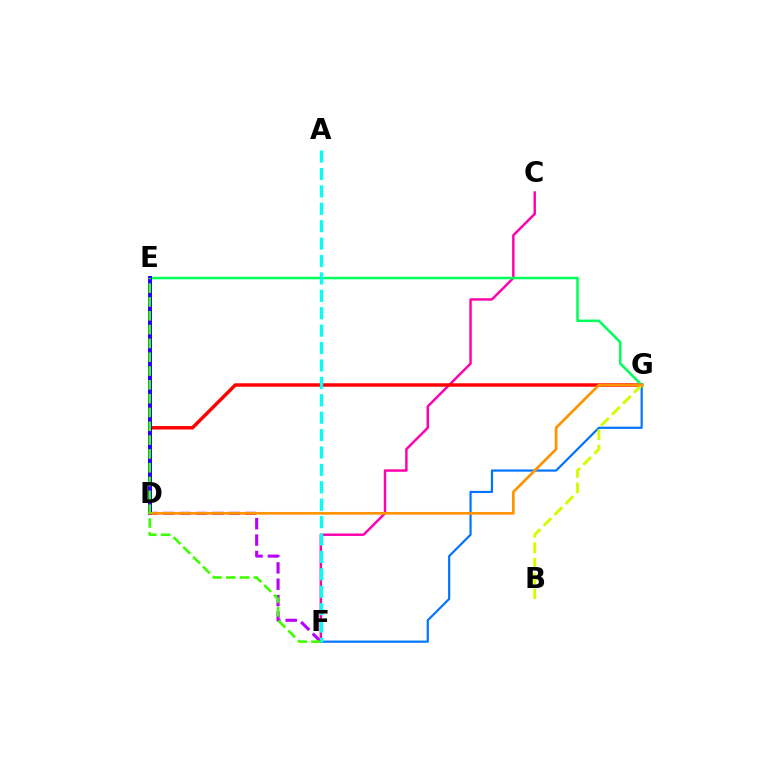{('C', 'F'): [{'color': '#ff00ac', 'line_style': 'solid', 'thickness': 1.76}], ('D', 'G'): [{'color': '#ff0000', 'line_style': 'solid', 'thickness': 2.49}, {'color': '#ff9400', 'line_style': 'solid', 'thickness': 1.94}], ('E', 'G'): [{'color': '#00ff5c', 'line_style': 'solid', 'thickness': 1.81}], ('F', 'G'): [{'color': '#0074ff', 'line_style': 'solid', 'thickness': 1.57}], ('D', 'F'): [{'color': '#b900ff', 'line_style': 'dashed', 'thickness': 2.23}], ('D', 'E'): [{'color': '#2500ff', 'line_style': 'solid', 'thickness': 2.83}], ('B', 'G'): [{'color': '#d1ff00', 'line_style': 'dashed', 'thickness': 2.11}], ('A', 'F'): [{'color': '#00fff6', 'line_style': 'dashed', 'thickness': 2.36}], ('E', 'F'): [{'color': '#3dff00', 'line_style': 'dashed', 'thickness': 1.88}]}